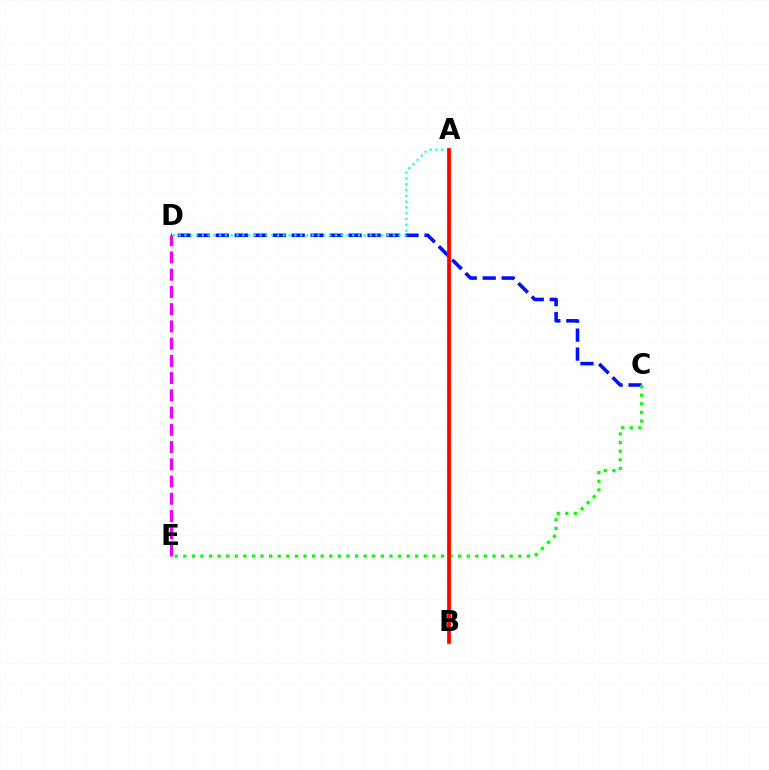{('A', 'B'): [{'color': '#fcf500', 'line_style': 'solid', 'thickness': 2.43}, {'color': '#ff0000', 'line_style': 'solid', 'thickness': 2.68}], ('C', 'D'): [{'color': '#0010ff', 'line_style': 'dashed', 'thickness': 2.58}], ('C', 'E'): [{'color': '#08ff00', 'line_style': 'dotted', 'thickness': 2.33}], ('A', 'D'): [{'color': '#00fff6', 'line_style': 'dotted', 'thickness': 1.57}], ('D', 'E'): [{'color': '#ee00ff', 'line_style': 'dashed', 'thickness': 2.34}]}